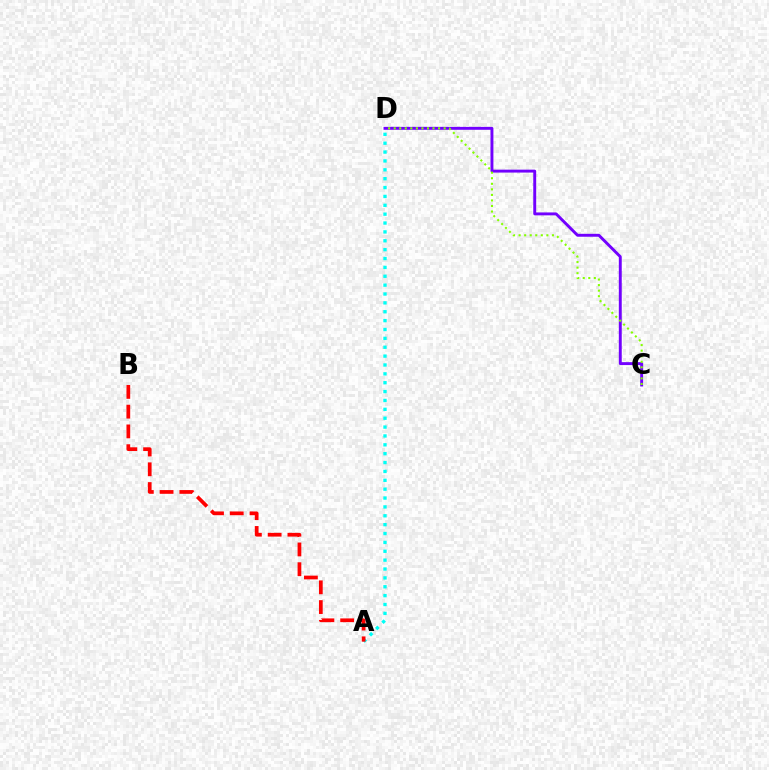{('C', 'D'): [{'color': '#7200ff', 'line_style': 'solid', 'thickness': 2.1}, {'color': '#84ff00', 'line_style': 'dotted', 'thickness': 1.51}], ('A', 'D'): [{'color': '#00fff6', 'line_style': 'dotted', 'thickness': 2.41}], ('A', 'B'): [{'color': '#ff0000', 'line_style': 'dashed', 'thickness': 2.68}]}